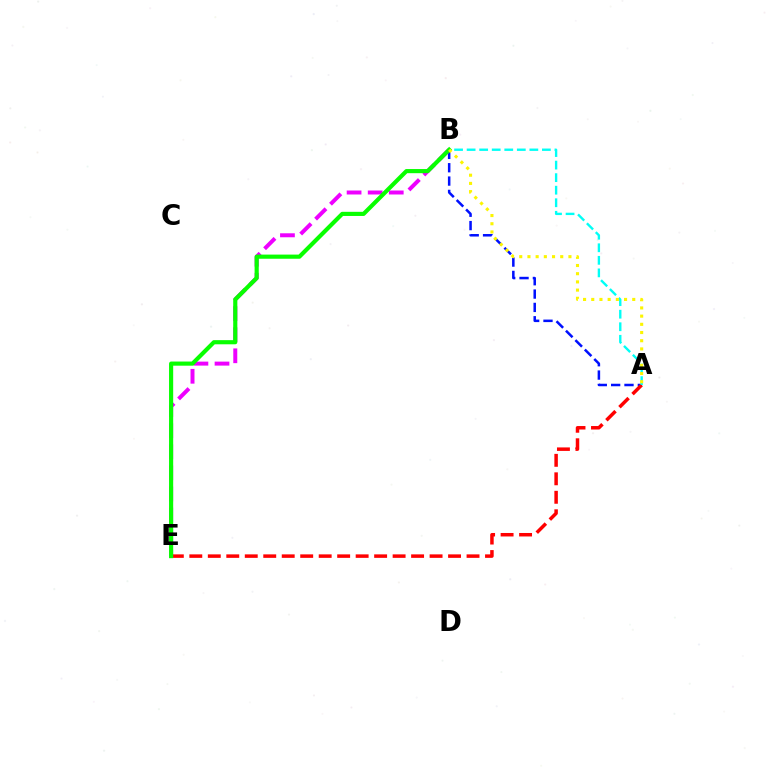{('A', 'B'): [{'color': '#0010ff', 'line_style': 'dashed', 'thickness': 1.81}, {'color': '#00fff6', 'line_style': 'dashed', 'thickness': 1.7}, {'color': '#fcf500', 'line_style': 'dotted', 'thickness': 2.23}], ('B', 'E'): [{'color': '#ee00ff', 'line_style': 'dashed', 'thickness': 2.86}, {'color': '#08ff00', 'line_style': 'solid', 'thickness': 2.99}], ('A', 'E'): [{'color': '#ff0000', 'line_style': 'dashed', 'thickness': 2.51}]}